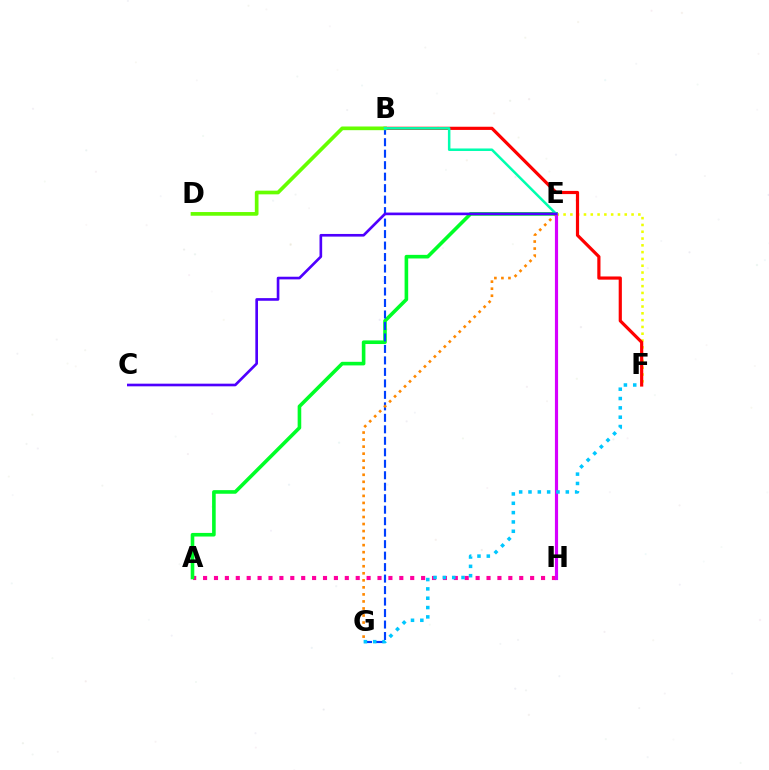{('A', 'H'): [{'color': '#ff00a0', 'line_style': 'dotted', 'thickness': 2.96}], ('A', 'E'): [{'color': '#00ff27', 'line_style': 'solid', 'thickness': 2.6}], ('E', 'F'): [{'color': '#eeff00', 'line_style': 'dotted', 'thickness': 1.85}], ('B', 'F'): [{'color': '#ff0000', 'line_style': 'solid', 'thickness': 2.29}], ('B', 'G'): [{'color': '#003fff', 'line_style': 'dashed', 'thickness': 1.56}], ('E', 'G'): [{'color': '#ff8800', 'line_style': 'dotted', 'thickness': 1.91}], ('E', 'H'): [{'color': '#d600ff', 'line_style': 'solid', 'thickness': 2.28}], ('B', 'D'): [{'color': '#66ff00', 'line_style': 'solid', 'thickness': 2.65}], ('B', 'E'): [{'color': '#00ffaf', 'line_style': 'solid', 'thickness': 1.8}], ('C', 'E'): [{'color': '#4f00ff', 'line_style': 'solid', 'thickness': 1.91}], ('F', 'G'): [{'color': '#00c7ff', 'line_style': 'dotted', 'thickness': 2.54}]}